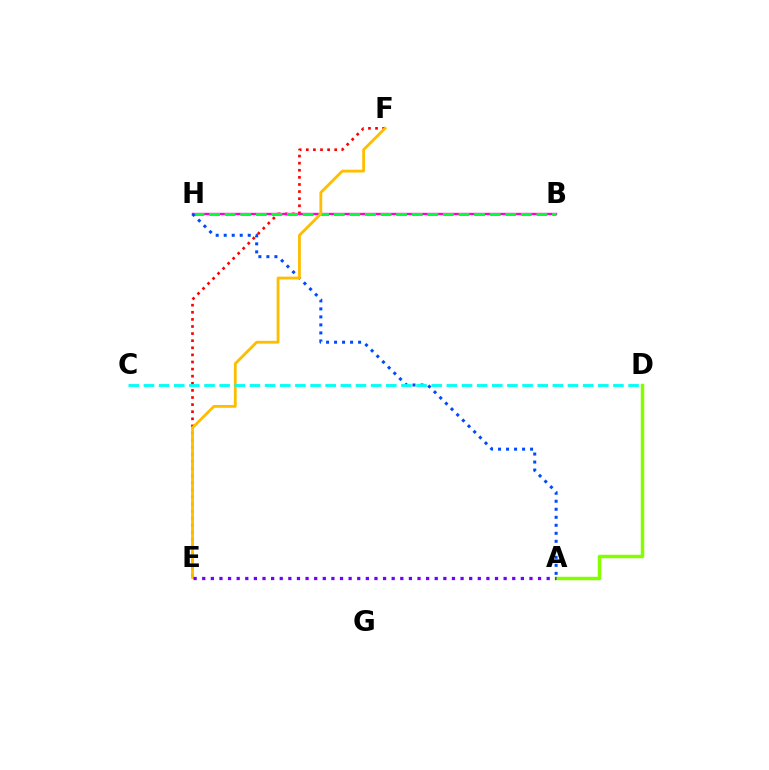{('E', 'F'): [{'color': '#ff0000', 'line_style': 'dotted', 'thickness': 1.93}, {'color': '#ffbd00', 'line_style': 'solid', 'thickness': 2.02}], ('B', 'H'): [{'color': '#ff00cf', 'line_style': 'solid', 'thickness': 1.7}, {'color': '#00ff39', 'line_style': 'dashed', 'thickness': 2.12}], ('A', 'D'): [{'color': '#84ff00', 'line_style': 'solid', 'thickness': 2.51}], ('A', 'H'): [{'color': '#004bff', 'line_style': 'dotted', 'thickness': 2.18}], ('A', 'E'): [{'color': '#7200ff', 'line_style': 'dotted', 'thickness': 2.34}], ('C', 'D'): [{'color': '#00fff6', 'line_style': 'dashed', 'thickness': 2.06}]}